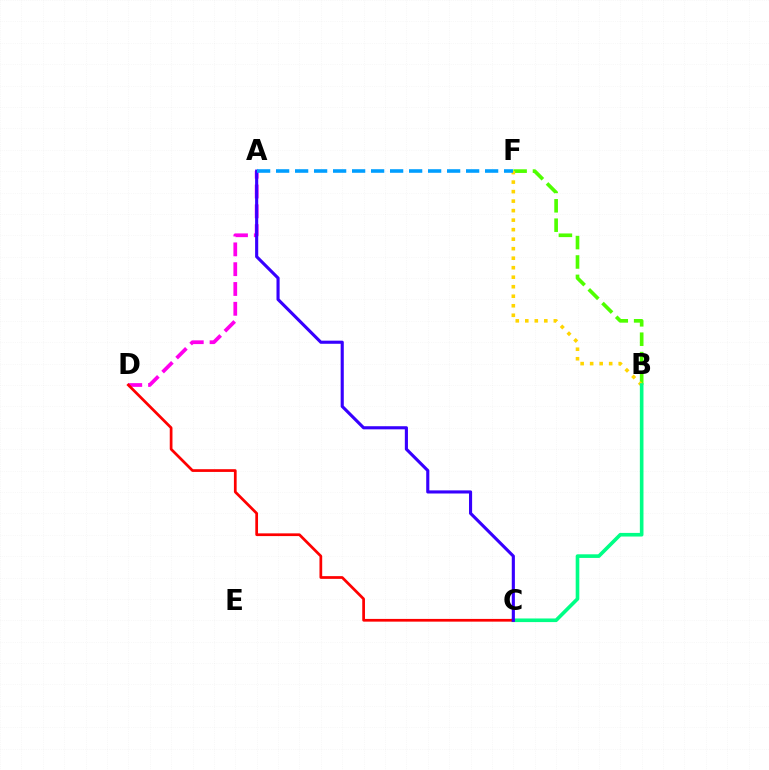{('B', 'F'): [{'color': '#4fff00', 'line_style': 'dashed', 'thickness': 2.63}, {'color': '#ffd500', 'line_style': 'dotted', 'thickness': 2.58}], ('B', 'C'): [{'color': '#00ff86', 'line_style': 'solid', 'thickness': 2.61}], ('A', 'D'): [{'color': '#ff00ed', 'line_style': 'dashed', 'thickness': 2.69}], ('C', 'D'): [{'color': '#ff0000', 'line_style': 'solid', 'thickness': 1.96}], ('A', 'C'): [{'color': '#3700ff', 'line_style': 'solid', 'thickness': 2.25}], ('A', 'F'): [{'color': '#009eff', 'line_style': 'dashed', 'thickness': 2.58}]}